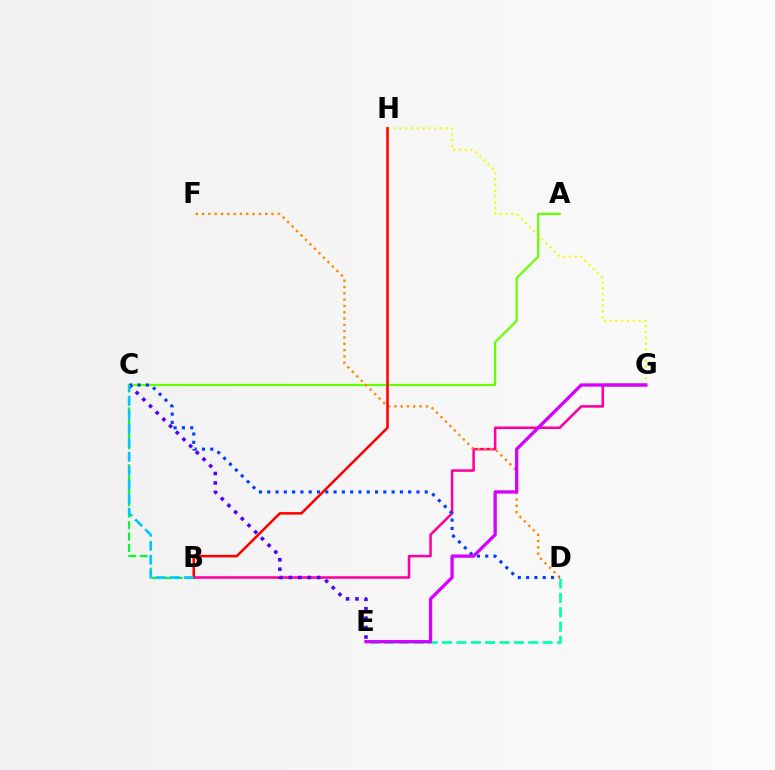{('D', 'E'): [{'color': '#00ffaf', 'line_style': 'dashed', 'thickness': 1.95}], ('G', 'H'): [{'color': '#eeff00', 'line_style': 'dotted', 'thickness': 1.57}], ('B', 'G'): [{'color': '#ff00a0', 'line_style': 'solid', 'thickness': 1.84}], ('A', 'C'): [{'color': '#66ff00', 'line_style': 'solid', 'thickness': 1.61}], ('B', 'C'): [{'color': '#00ff27', 'line_style': 'dashed', 'thickness': 1.55}, {'color': '#00c7ff', 'line_style': 'dashed', 'thickness': 1.9}], ('D', 'F'): [{'color': '#ff8800', 'line_style': 'dotted', 'thickness': 1.72}], ('C', 'E'): [{'color': '#4f00ff', 'line_style': 'dotted', 'thickness': 2.56}], ('C', 'D'): [{'color': '#003fff', 'line_style': 'dotted', 'thickness': 2.25}], ('B', 'H'): [{'color': '#ff0000', 'line_style': 'solid', 'thickness': 1.83}], ('E', 'G'): [{'color': '#d600ff', 'line_style': 'solid', 'thickness': 2.37}]}